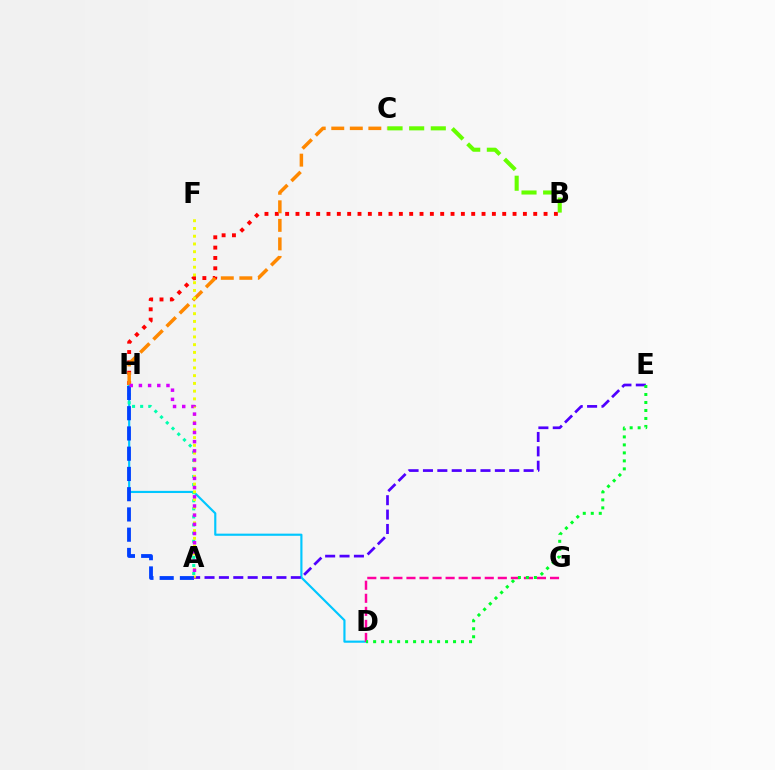{('D', 'H'): [{'color': '#00c7ff', 'line_style': 'solid', 'thickness': 1.55}], ('A', 'E'): [{'color': '#4f00ff', 'line_style': 'dashed', 'thickness': 1.95}], ('A', 'H'): [{'color': '#00ffaf', 'line_style': 'dotted', 'thickness': 2.2}, {'color': '#003fff', 'line_style': 'dashed', 'thickness': 2.75}, {'color': '#d600ff', 'line_style': 'dotted', 'thickness': 2.5}], ('D', 'G'): [{'color': '#ff00a0', 'line_style': 'dashed', 'thickness': 1.77}], ('B', 'H'): [{'color': '#ff0000', 'line_style': 'dotted', 'thickness': 2.81}], ('C', 'H'): [{'color': '#ff8800', 'line_style': 'dashed', 'thickness': 2.52}], ('A', 'F'): [{'color': '#eeff00', 'line_style': 'dotted', 'thickness': 2.1}], ('B', 'C'): [{'color': '#66ff00', 'line_style': 'dashed', 'thickness': 2.94}], ('D', 'E'): [{'color': '#00ff27', 'line_style': 'dotted', 'thickness': 2.17}]}